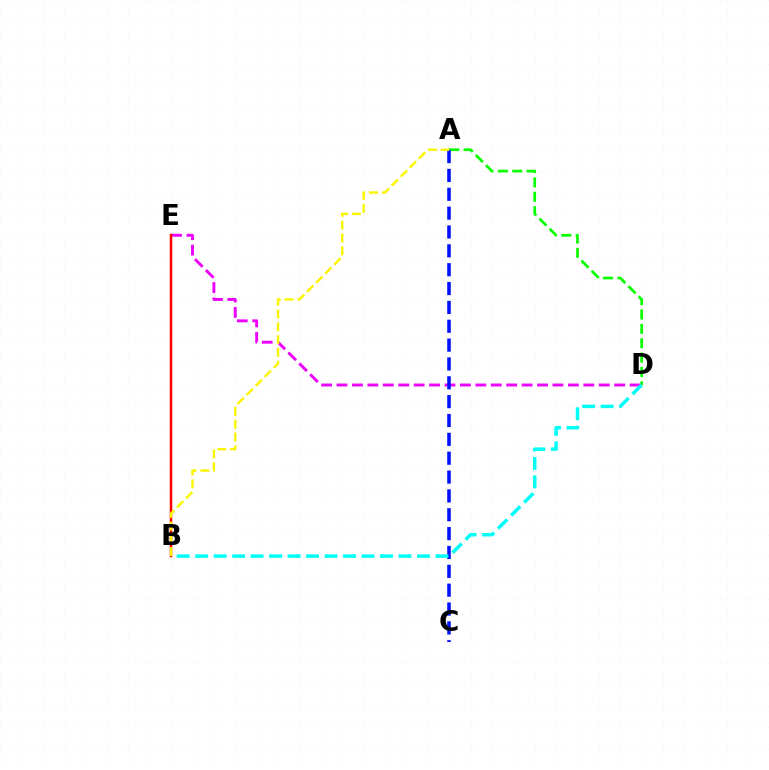{('A', 'D'): [{'color': '#08ff00', 'line_style': 'dashed', 'thickness': 1.95}], ('D', 'E'): [{'color': '#ee00ff', 'line_style': 'dashed', 'thickness': 2.1}], ('B', 'E'): [{'color': '#ff0000', 'line_style': 'solid', 'thickness': 1.8}], ('A', 'C'): [{'color': '#0010ff', 'line_style': 'dashed', 'thickness': 2.56}], ('A', 'B'): [{'color': '#fcf500', 'line_style': 'dashed', 'thickness': 1.74}], ('B', 'D'): [{'color': '#00fff6', 'line_style': 'dashed', 'thickness': 2.51}]}